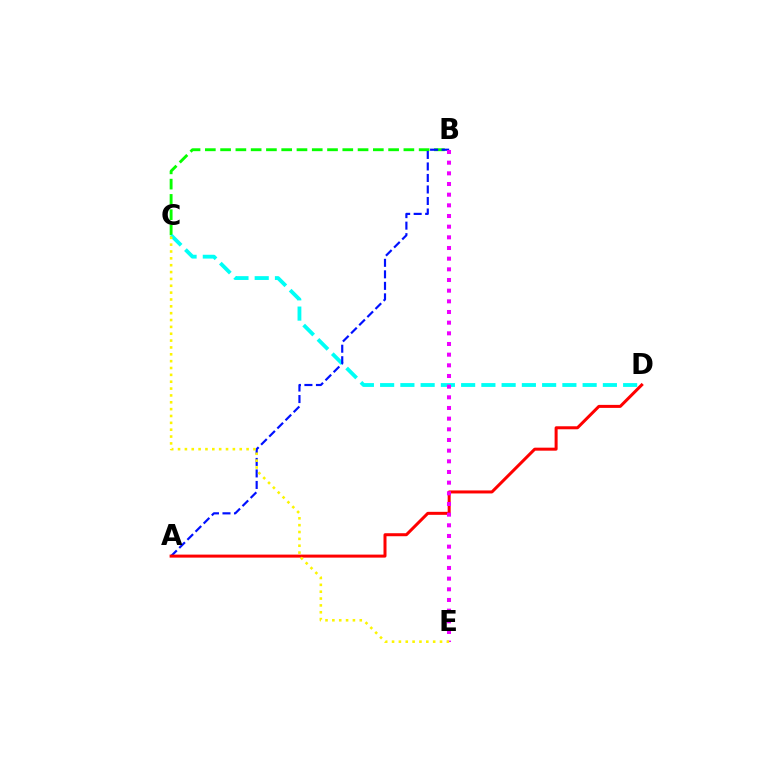{('B', 'C'): [{'color': '#08ff00', 'line_style': 'dashed', 'thickness': 2.07}], ('C', 'D'): [{'color': '#00fff6', 'line_style': 'dashed', 'thickness': 2.75}], ('A', 'B'): [{'color': '#0010ff', 'line_style': 'dashed', 'thickness': 1.56}], ('A', 'D'): [{'color': '#ff0000', 'line_style': 'solid', 'thickness': 2.17}], ('B', 'E'): [{'color': '#ee00ff', 'line_style': 'dotted', 'thickness': 2.9}], ('C', 'E'): [{'color': '#fcf500', 'line_style': 'dotted', 'thickness': 1.86}]}